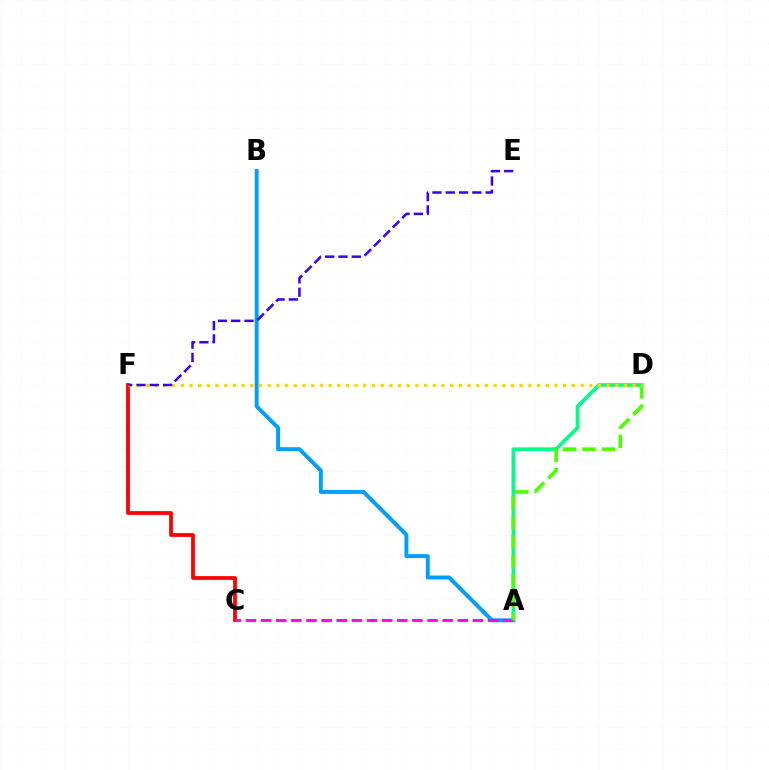{('A', 'B'): [{'color': '#009eff', 'line_style': 'solid', 'thickness': 2.83}], ('C', 'F'): [{'color': '#ff0000', 'line_style': 'solid', 'thickness': 2.71}], ('A', 'D'): [{'color': '#00ff86', 'line_style': 'solid', 'thickness': 2.64}, {'color': '#4fff00', 'line_style': 'dashed', 'thickness': 2.65}], ('A', 'C'): [{'color': '#ff00ed', 'line_style': 'dashed', 'thickness': 2.06}], ('D', 'F'): [{'color': '#ffd500', 'line_style': 'dotted', 'thickness': 2.36}], ('E', 'F'): [{'color': '#3700ff', 'line_style': 'dashed', 'thickness': 1.81}]}